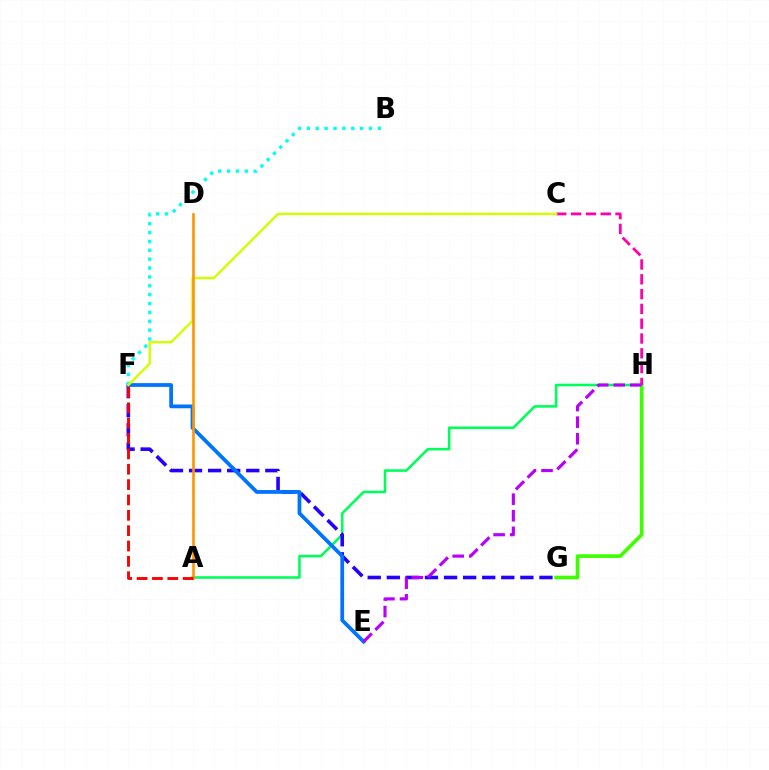{('A', 'H'): [{'color': '#00ff5c', 'line_style': 'solid', 'thickness': 1.86}], ('G', 'H'): [{'color': '#3dff00', 'line_style': 'solid', 'thickness': 2.62}], ('F', 'G'): [{'color': '#2500ff', 'line_style': 'dashed', 'thickness': 2.59}], ('C', 'H'): [{'color': '#ff00ac', 'line_style': 'dashed', 'thickness': 2.01}], ('E', 'F'): [{'color': '#0074ff', 'line_style': 'solid', 'thickness': 2.7}], ('B', 'F'): [{'color': '#00fff6', 'line_style': 'dotted', 'thickness': 2.41}], ('E', 'H'): [{'color': '#b900ff', 'line_style': 'dashed', 'thickness': 2.25}], ('C', 'F'): [{'color': '#d1ff00', 'line_style': 'solid', 'thickness': 1.72}], ('A', 'D'): [{'color': '#ff9400', 'line_style': 'solid', 'thickness': 1.9}], ('A', 'F'): [{'color': '#ff0000', 'line_style': 'dashed', 'thickness': 2.09}]}